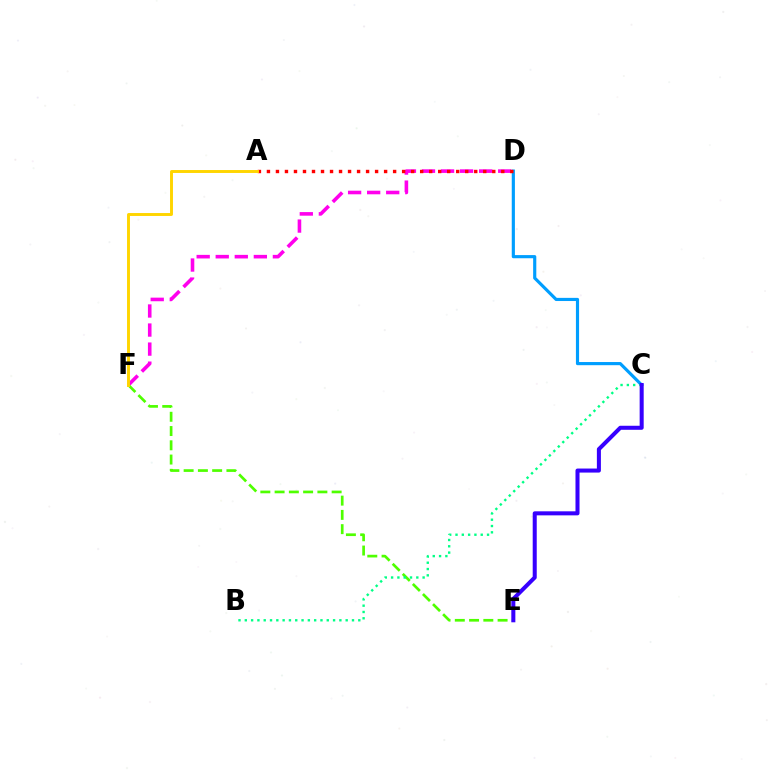{('D', 'F'): [{'color': '#ff00ed', 'line_style': 'dashed', 'thickness': 2.59}], ('E', 'F'): [{'color': '#4fff00', 'line_style': 'dashed', 'thickness': 1.94}], ('C', 'D'): [{'color': '#009eff', 'line_style': 'solid', 'thickness': 2.27}], ('B', 'C'): [{'color': '#00ff86', 'line_style': 'dotted', 'thickness': 1.71}], ('A', 'D'): [{'color': '#ff0000', 'line_style': 'dotted', 'thickness': 2.45}], ('C', 'E'): [{'color': '#3700ff', 'line_style': 'solid', 'thickness': 2.91}], ('A', 'F'): [{'color': '#ffd500', 'line_style': 'solid', 'thickness': 2.11}]}